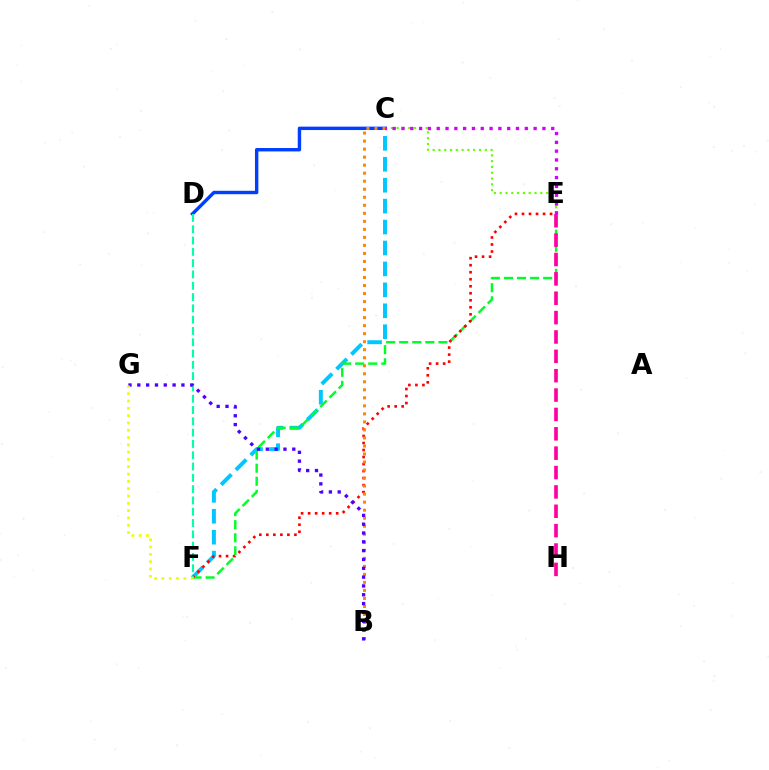{('C', 'F'): [{'color': '#00c7ff', 'line_style': 'dashed', 'thickness': 2.84}], ('E', 'F'): [{'color': '#00ff27', 'line_style': 'dashed', 'thickness': 1.78}, {'color': '#ff0000', 'line_style': 'dotted', 'thickness': 1.91}], ('C', 'E'): [{'color': '#66ff00', 'line_style': 'dotted', 'thickness': 1.57}, {'color': '#d600ff', 'line_style': 'dotted', 'thickness': 2.39}], ('C', 'D'): [{'color': '#003fff', 'line_style': 'solid', 'thickness': 2.46}], ('D', 'F'): [{'color': '#00ffaf', 'line_style': 'dashed', 'thickness': 1.53}], ('B', 'C'): [{'color': '#ff8800', 'line_style': 'dotted', 'thickness': 2.18}], ('B', 'G'): [{'color': '#4f00ff', 'line_style': 'dotted', 'thickness': 2.4}], ('E', 'H'): [{'color': '#ff00a0', 'line_style': 'dashed', 'thickness': 2.63}], ('F', 'G'): [{'color': '#eeff00', 'line_style': 'dotted', 'thickness': 1.99}]}